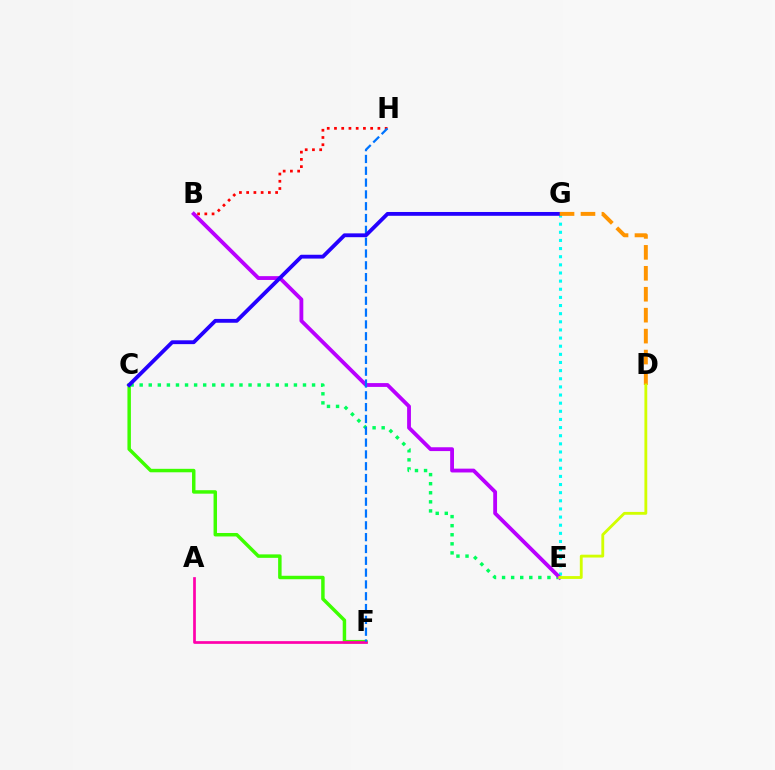{('C', 'E'): [{'color': '#00ff5c', 'line_style': 'dotted', 'thickness': 2.47}], ('E', 'G'): [{'color': '#00fff6', 'line_style': 'dotted', 'thickness': 2.21}], ('C', 'F'): [{'color': '#3dff00', 'line_style': 'solid', 'thickness': 2.49}], ('B', 'E'): [{'color': '#b900ff', 'line_style': 'solid', 'thickness': 2.75}], ('A', 'F'): [{'color': '#ff00ac', 'line_style': 'solid', 'thickness': 1.95}], ('B', 'H'): [{'color': '#ff0000', 'line_style': 'dotted', 'thickness': 1.97}], ('F', 'H'): [{'color': '#0074ff', 'line_style': 'dashed', 'thickness': 1.61}], ('C', 'G'): [{'color': '#2500ff', 'line_style': 'solid', 'thickness': 2.76}], ('D', 'G'): [{'color': '#ff9400', 'line_style': 'dashed', 'thickness': 2.84}], ('D', 'E'): [{'color': '#d1ff00', 'line_style': 'solid', 'thickness': 2.05}]}